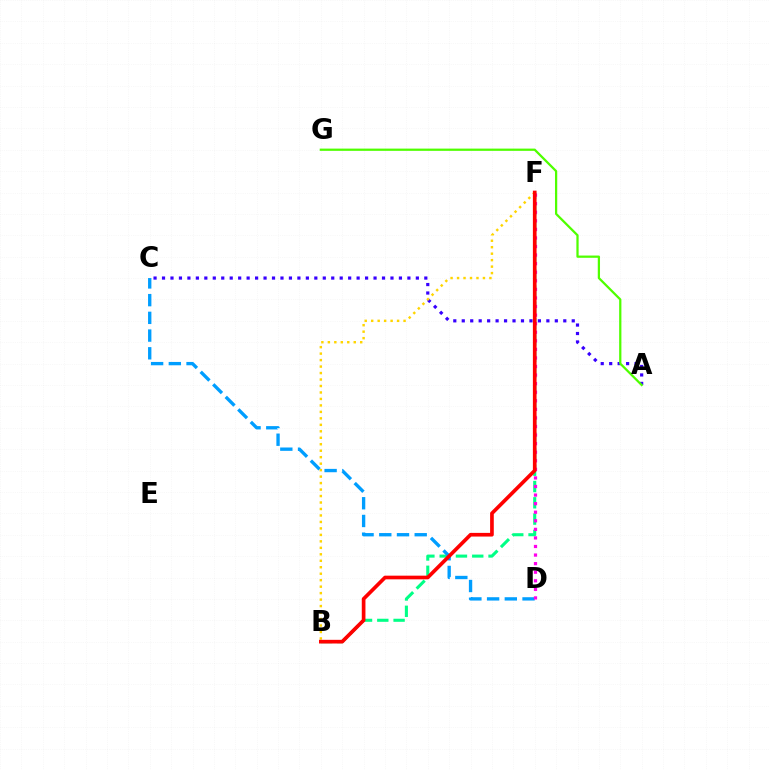{('A', 'C'): [{'color': '#3700ff', 'line_style': 'dotted', 'thickness': 2.3}], ('B', 'F'): [{'color': '#00ff86', 'line_style': 'dashed', 'thickness': 2.21}, {'color': '#ffd500', 'line_style': 'dotted', 'thickness': 1.76}, {'color': '#ff0000', 'line_style': 'solid', 'thickness': 2.65}], ('C', 'D'): [{'color': '#009eff', 'line_style': 'dashed', 'thickness': 2.41}], ('D', 'F'): [{'color': '#ff00ed', 'line_style': 'dotted', 'thickness': 2.33}], ('A', 'G'): [{'color': '#4fff00', 'line_style': 'solid', 'thickness': 1.62}]}